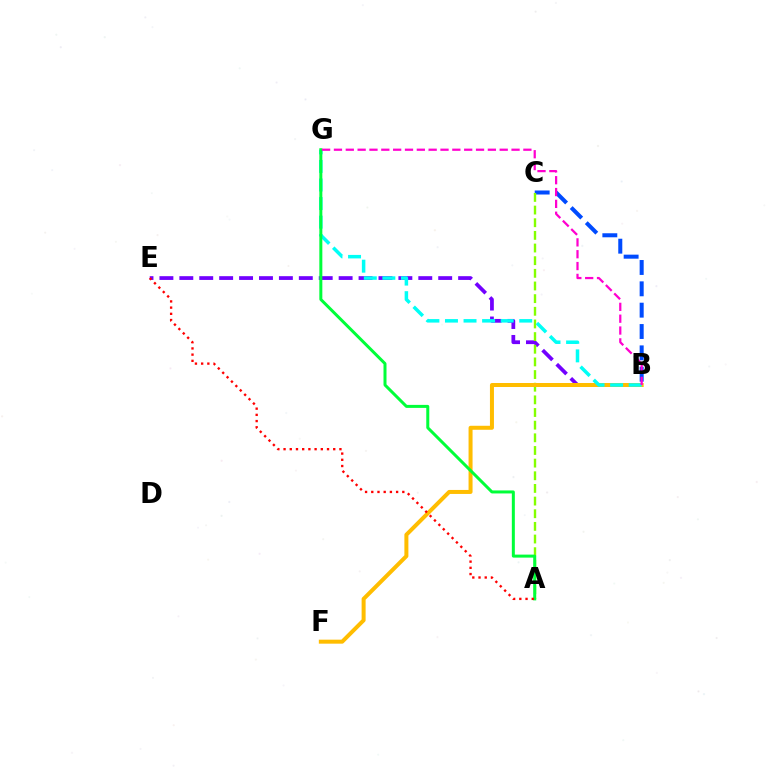{('B', 'C'): [{'color': '#004bff', 'line_style': 'dashed', 'thickness': 2.9}], ('B', 'E'): [{'color': '#7200ff', 'line_style': 'dashed', 'thickness': 2.71}], ('A', 'C'): [{'color': '#84ff00', 'line_style': 'dashed', 'thickness': 1.72}], ('B', 'F'): [{'color': '#ffbd00', 'line_style': 'solid', 'thickness': 2.88}], ('B', 'G'): [{'color': '#00fff6', 'line_style': 'dashed', 'thickness': 2.52}, {'color': '#ff00cf', 'line_style': 'dashed', 'thickness': 1.61}], ('A', 'G'): [{'color': '#00ff39', 'line_style': 'solid', 'thickness': 2.16}], ('A', 'E'): [{'color': '#ff0000', 'line_style': 'dotted', 'thickness': 1.69}]}